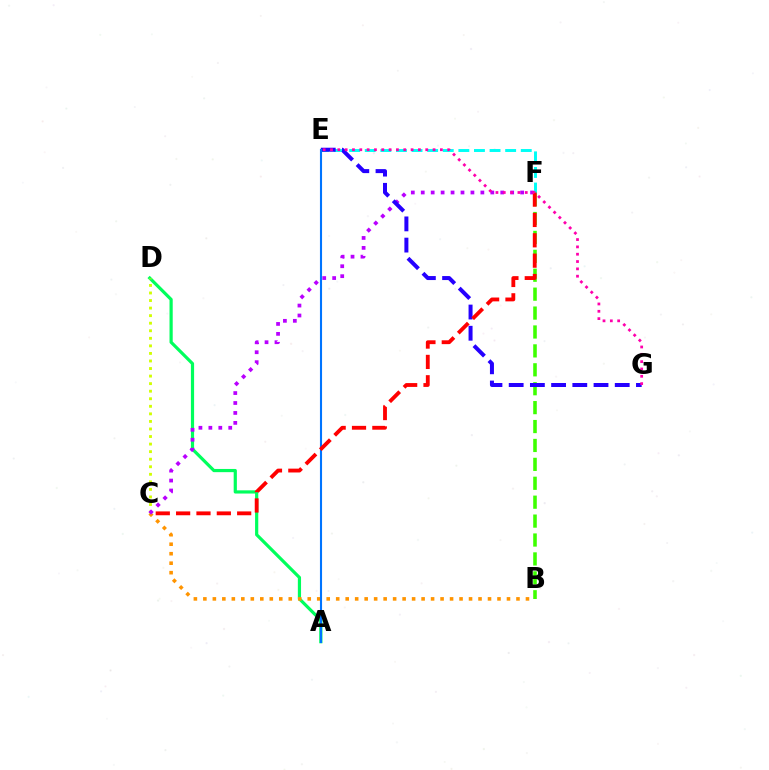{('A', 'D'): [{'color': '#00ff5c', 'line_style': 'solid', 'thickness': 2.3}], ('B', 'C'): [{'color': '#ff9400', 'line_style': 'dotted', 'thickness': 2.58}], ('B', 'F'): [{'color': '#3dff00', 'line_style': 'dashed', 'thickness': 2.57}], ('C', 'D'): [{'color': '#d1ff00', 'line_style': 'dotted', 'thickness': 2.05}], ('C', 'F'): [{'color': '#b900ff', 'line_style': 'dotted', 'thickness': 2.7}, {'color': '#ff0000', 'line_style': 'dashed', 'thickness': 2.76}], ('E', 'F'): [{'color': '#00fff6', 'line_style': 'dashed', 'thickness': 2.12}], ('E', 'G'): [{'color': '#2500ff', 'line_style': 'dashed', 'thickness': 2.88}, {'color': '#ff00ac', 'line_style': 'dotted', 'thickness': 1.99}], ('A', 'E'): [{'color': '#0074ff', 'line_style': 'solid', 'thickness': 1.52}]}